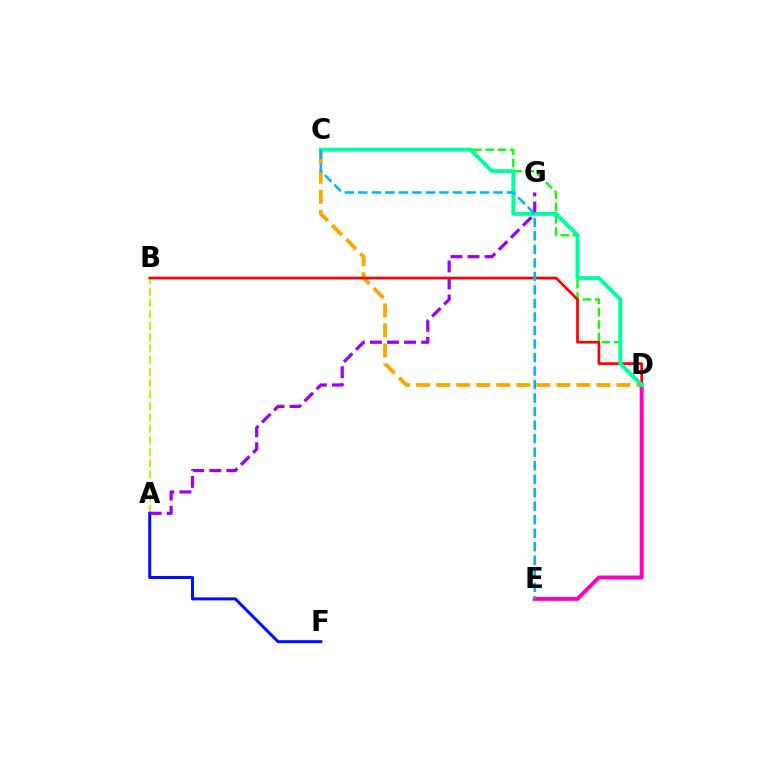{('A', 'B'): [{'color': '#b3ff00', 'line_style': 'dashed', 'thickness': 1.55}], ('A', 'F'): [{'color': '#0010ff', 'line_style': 'solid', 'thickness': 2.16}], ('C', 'D'): [{'color': '#ffa500', 'line_style': 'dashed', 'thickness': 2.72}, {'color': '#08ff00', 'line_style': 'dashed', 'thickness': 1.68}, {'color': '#00ff9d', 'line_style': 'solid', 'thickness': 2.83}], ('A', 'G'): [{'color': '#9b00ff', 'line_style': 'dashed', 'thickness': 2.32}], ('D', 'E'): [{'color': '#ff00bd', 'line_style': 'solid', 'thickness': 2.83}], ('B', 'D'): [{'color': '#ff0000', 'line_style': 'solid', 'thickness': 1.94}], ('C', 'E'): [{'color': '#00b5ff', 'line_style': 'dashed', 'thickness': 1.84}]}